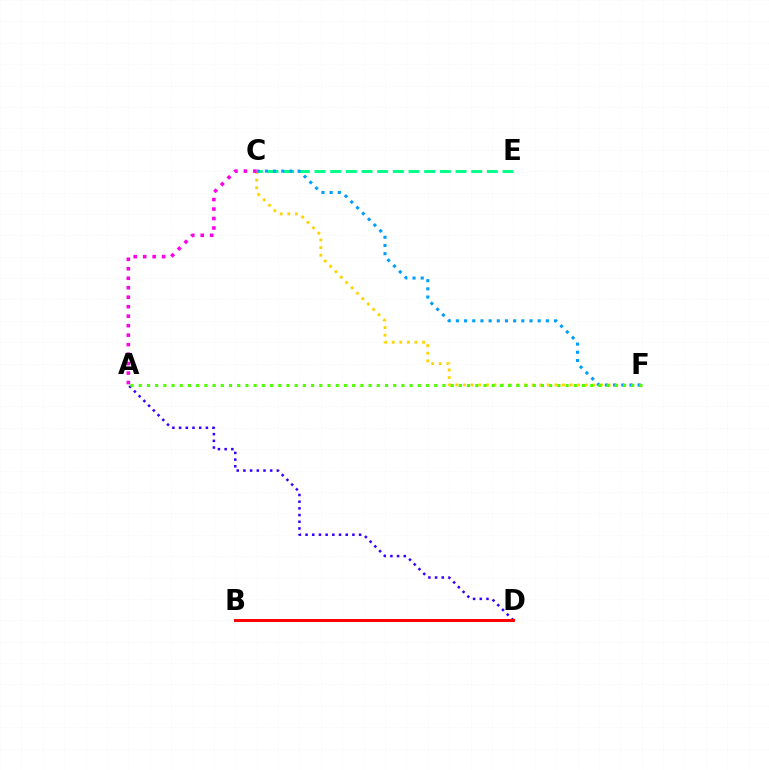{('A', 'D'): [{'color': '#3700ff', 'line_style': 'dotted', 'thickness': 1.82}], ('C', 'E'): [{'color': '#00ff86', 'line_style': 'dashed', 'thickness': 2.13}], ('B', 'D'): [{'color': '#ff0000', 'line_style': 'solid', 'thickness': 2.13}], ('C', 'F'): [{'color': '#ffd500', 'line_style': 'dotted', 'thickness': 2.07}, {'color': '#009eff', 'line_style': 'dotted', 'thickness': 2.22}], ('A', 'C'): [{'color': '#ff00ed', 'line_style': 'dotted', 'thickness': 2.58}], ('A', 'F'): [{'color': '#4fff00', 'line_style': 'dotted', 'thickness': 2.23}]}